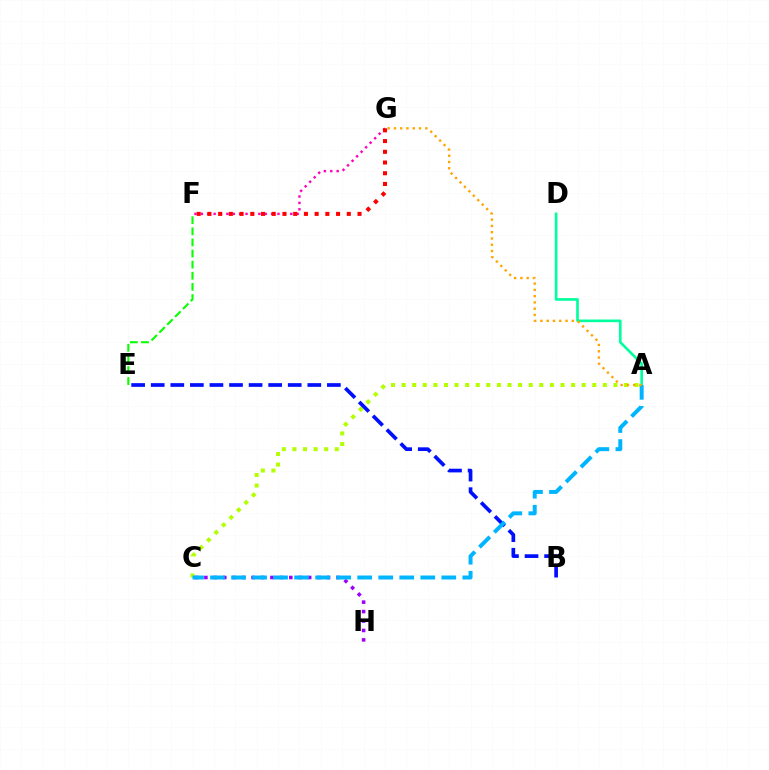{('F', 'G'): [{'color': '#ff00bd', 'line_style': 'dotted', 'thickness': 1.74}, {'color': '#ff0000', 'line_style': 'dotted', 'thickness': 2.91}], ('E', 'F'): [{'color': '#08ff00', 'line_style': 'dashed', 'thickness': 1.51}], ('A', 'D'): [{'color': '#00ff9d', 'line_style': 'solid', 'thickness': 1.9}], ('C', 'H'): [{'color': '#9b00ff', 'line_style': 'dotted', 'thickness': 2.56}], ('A', 'C'): [{'color': '#b3ff00', 'line_style': 'dotted', 'thickness': 2.88}, {'color': '#00b5ff', 'line_style': 'dashed', 'thickness': 2.86}], ('B', 'E'): [{'color': '#0010ff', 'line_style': 'dashed', 'thickness': 2.66}], ('A', 'G'): [{'color': '#ffa500', 'line_style': 'dotted', 'thickness': 1.71}]}